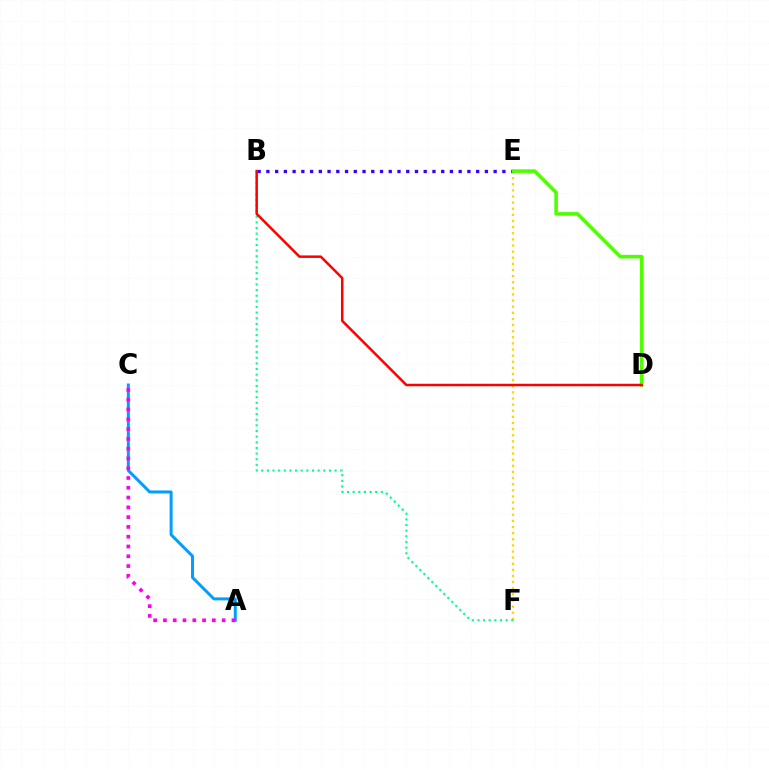{('A', 'C'): [{'color': '#009eff', 'line_style': 'solid', 'thickness': 2.14}, {'color': '#ff00ed', 'line_style': 'dotted', 'thickness': 2.66}], ('E', 'F'): [{'color': '#ffd500', 'line_style': 'dotted', 'thickness': 1.66}], ('B', 'F'): [{'color': '#00ff86', 'line_style': 'dotted', 'thickness': 1.53}], ('B', 'E'): [{'color': '#3700ff', 'line_style': 'dotted', 'thickness': 2.37}], ('D', 'E'): [{'color': '#4fff00', 'line_style': 'solid', 'thickness': 2.57}], ('B', 'D'): [{'color': '#ff0000', 'line_style': 'solid', 'thickness': 1.79}]}